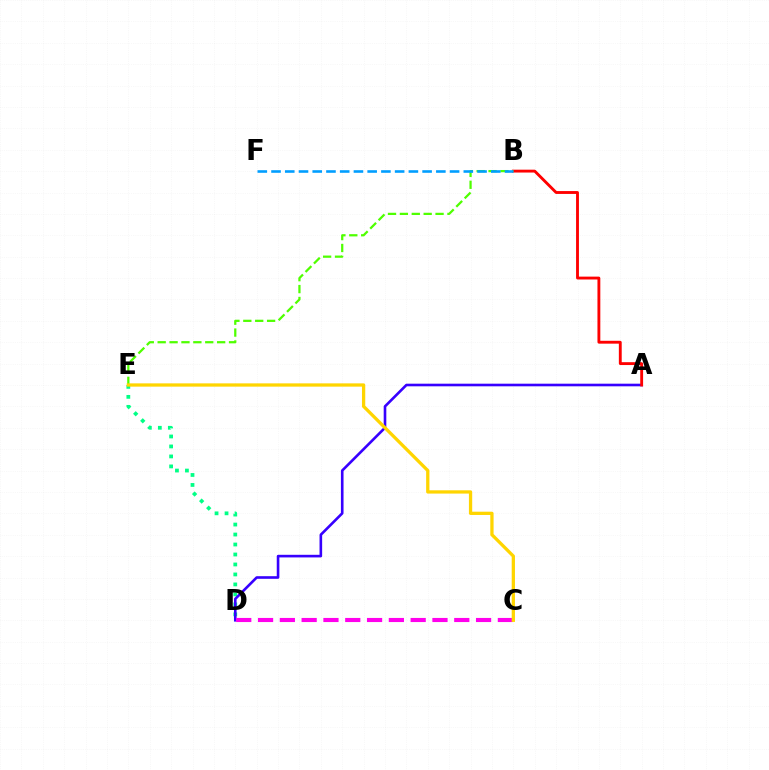{('D', 'E'): [{'color': '#00ff86', 'line_style': 'dotted', 'thickness': 2.71}], ('A', 'D'): [{'color': '#3700ff', 'line_style': 'solid', 'thickness': 1.89}], ('A', 'B'): [{'color': '#ff0000', 'line_style': 'solid', 'thickness': 2.06}], ('C', 'D'): [{'color': '#ff00ed', 'line_style': 'dashed', 'thickness': 2.96}], ('B', 'E'): [{'color': '#4fff00', 'line_style': 'dashed', 'thickness': 1.62}], ('B', 'F'): [{'color': '#009eff', 'line_style': 'dashed', 'thickness': 1.87}], ('C', 'E'): [{'color': '#ffd500', 'line_style': 'solid', 'thickness': 2.36}]}